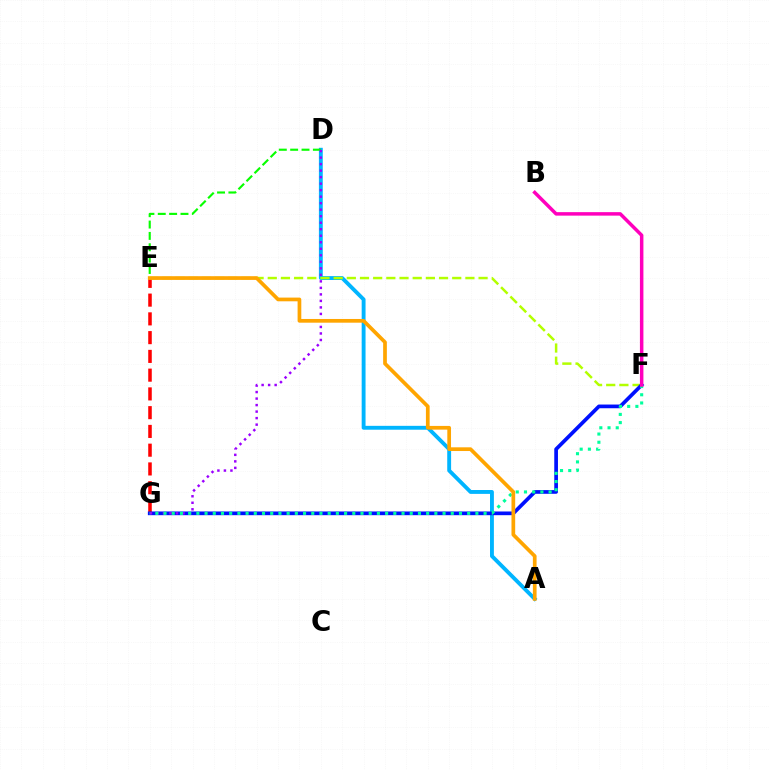{('A', 'D'): [{'color': '#00b5ff', 'line_style': 'solid', 'thickness': 2.79}], ('E', 'G'): [{'color': '#ff0000', 'line_style': 'dashed', 'thickness': 2.55}], ('D', 'E'): [{'color': '#08ff00', 'line_style': 'dashed', 'thickness': 1.54}], ('E', 'F'): [{'color': '#b3ff00', 'line_style': 'dashed', 'thickness': 1.79}], ('F', 'G'): [{'color': '#0010ff', 'line_style': 'solid', 'thickness': 2.66}, {'color': '#00ff9d', 'line_style': 'dotted', 'thickness': 2.23}], ('D', 'G'): [{'color': '#9b00ff', 'line_style': 'dotted', 'thickness': 1.77}], ('A', 'E'): [{'color': '#ffa500', 'line_style': 'solid', 'thickness': 2.67}], ('B', 'F'): [{'color': '#ff00bd', 'line_style': 'solid', 'thickness': 2.51}]}